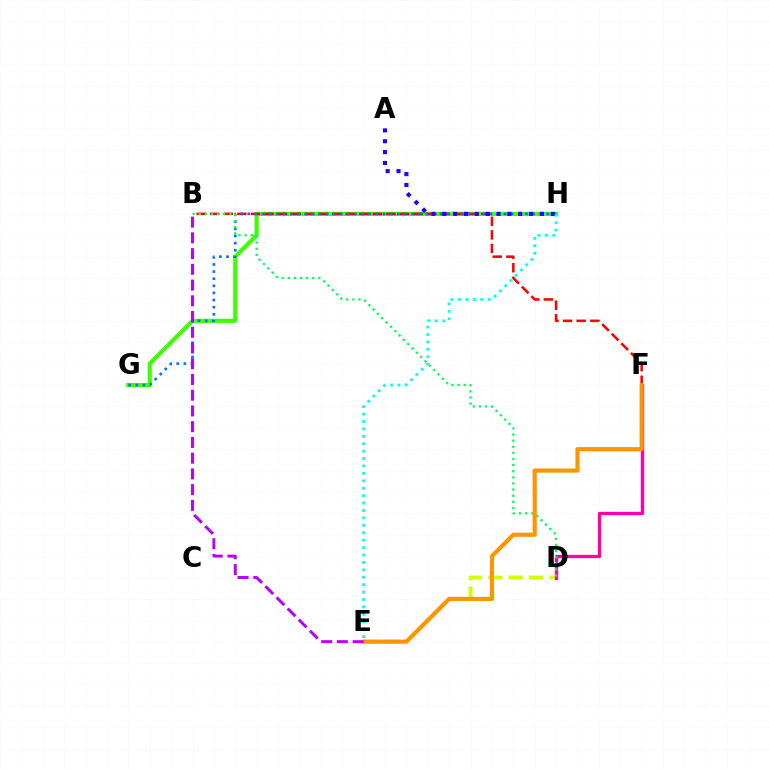{('G', 'H'): [{'color': '#3dff00', 'line_style': 'solid', 'thickness': 3.0}, {'color': '#0074ff', 'line_style': 'dotted', 'thickness': 1.93}], ('D', 'E'): [{'color': '#d1ff00', 'line_style': 'dashed', 'thickness': 2.78}], ('B', 'F'): [{'color': '#ff0000', 'line_style': 'dashed', 'thickness': 1.84}], ('A', 'H'): [{'color': '#2500ff', 'line_style': 'dotted', 'thickness': 2.95}], ('D', 'F'): [{'color': '#ff00ac', 'line_style': 'solid', 'thickness': 2.39}], ('B', 'D'): [{'color': '#00ff5c', 'line_style': 'dotted', 'thickness': 1.66}], ('E', 'F'): [{'color': '#ff9400', 'line_style': 'solid', 'thickness': 2.99}], ('E', 'H'): [{'color': '#00fff6', 'line_style': 'dotted', 'thickness': 2.02}], ('B', 'E'): [{'color': '#b900ff', 'line_style': 'dashed', 'thickness': 2.14}]}